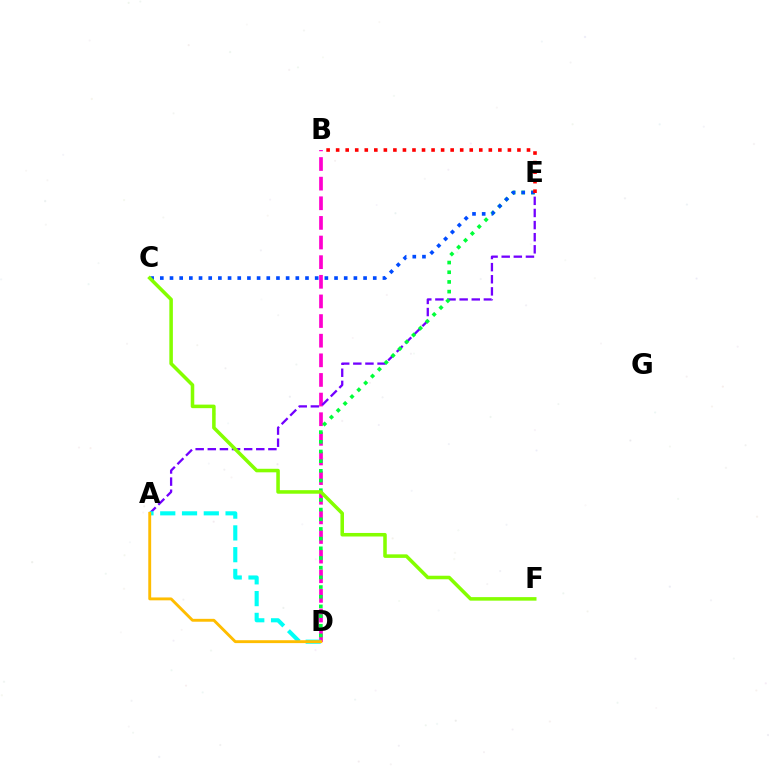{('B', 'D'): [{'color': '#ff00cf', 'line_style': 'dashed', 'thickness': 2.67}], ('A', 'E'): [{'color': '#7200ff', 'line_style': 'dashed', 'thickness': 1.65}], ('D', 'E'): [{'color': '#00ff39', 'line_style': 'dotted', 'thickness': 2.63}], ('C', 'E'): [{'color': '#004bff', 'line_style': 'dotted', 'thickness': 2.63}], ('B', 'E'): [{'color': '#ff0000', 'line_style': 'dotted', 'thickness': 2.59}], ('A', 'D'): [{'color': '#00fff6', 'line_style': 'dashed', 'thickness': 2.96}, {'color': '#ffbd00', 'line_style': 'solid', 'thickness': 2.08}], ('C', 'F'): [{'color': '#84ff00', 'line_style': 'solid', 'thickness': 2.55}]}